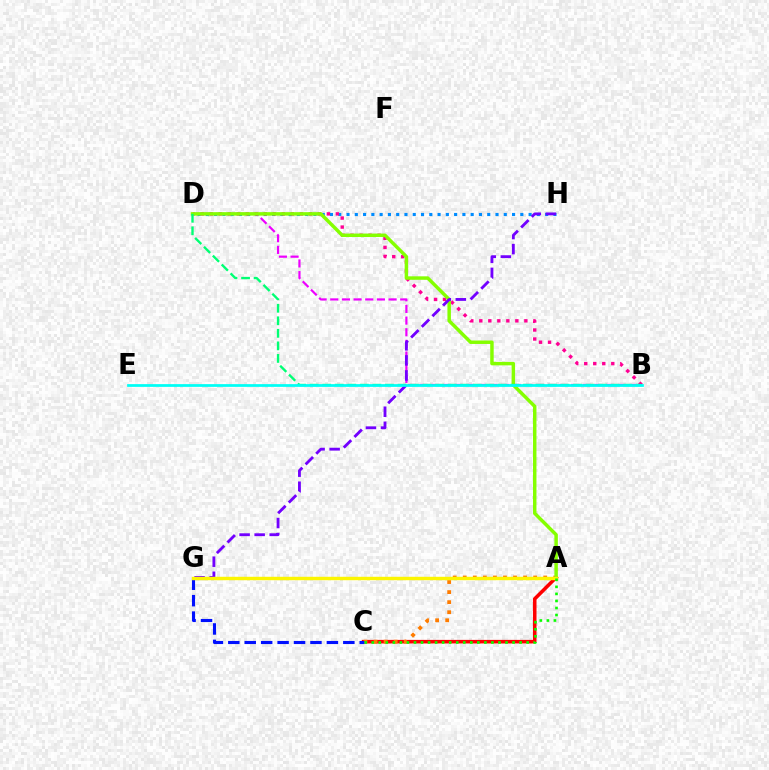{('A', 'C'): [{'color': '#ff0000', 'line_style': 'solid', 'thickness': 2.57}, {'color': '#ff7c00', 'line_style': 'dotted', 'thickness': 2.73}, {'color': '#08ff00', 'line_style': 'dotted', 'thickness': 1.91}], ('D', 'H'): [{'color': '#008cff', 'line_style': 'dotted', 'thickness': 2.25}], ('B', 'D'): [{'color': '#ee00ff', 'line_style': 'dashed', 'thickness': 1.58}, {'color': '#ff0094', 'line_style': 'dotted', 'thickness': 2.45}, {'color': '#00ff74', 'line_style': 'dashed', 'thickness': 1.7}], ('A', 'D'): [{'color': '#84ff00', 'line_style': 'solid', 'thickness': 2.5}], ('G', 'H'): [{'color': '#7200ff', 'line_style': 'dashed', 'thickness': 2.04}], ('C', 'G'): [{'color': '#0010ff', 'line_style': 'dashed', 'thickness': 2.23}], ('B', 'E'): [{'color': '#00fff6', 'line_style': 'solid', 'thickness': 1.98}], ('A', 'G'): [{'color': '#fcf500', 'line_style': 'solid', 'thickness': 2.47}]}